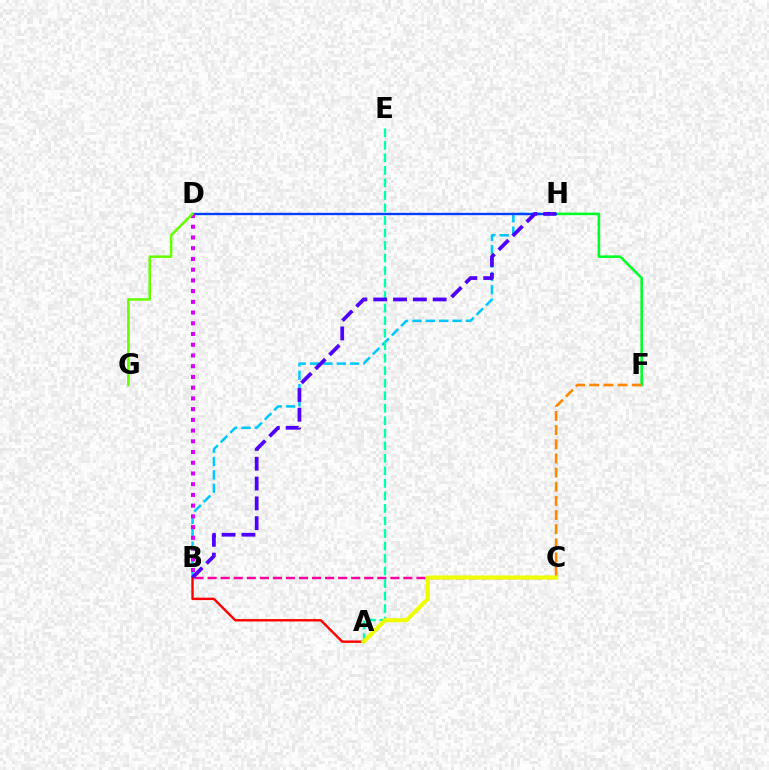{('F', 'H'): [{'color': '#00ff27', 'line_style': 'solid', 'thickness': 1.86}], ('B', 'H'): [{'color': '#00c7ff', 'line_style': 'dashed', 'thickness': 1.81}, {'color': '#4f00ff', 'line_style': 'dashed', 'thickness': 2.69}], ('D', 'H'): [{'color': '#003fff', 'line_style': 'solid', 'thickness': 1.69}], ('A', 'B'): [{'color': '#ff0000', 'line_style': 'solid', 'thickness': 1.73}], ('B', 'C'): [{'color': '#ff00a0', 'line_style': 'dashed', 'thickness': 1.77}], ('B', 'D'): [{'color': '#d600ff', 'line_style': 'dotted', 'thickness': 2.91}], ('C', 'F'): [{'color': '#ff8800', 'line_style': 'dashed', 'thickness': 1.92}], ('A', 'E'): [{'color': '#00ffaf', 'line_style': 'dashed', 'thickness': 1.7}], ('D', 'G'): [{'color': '#66ff00', 'line_style': 'solid', 'thickness': 1.82}], ('A', 'C'): [{'color': '#eeff00', 'line_style': 'solid', 'thickness': 2.96}]}